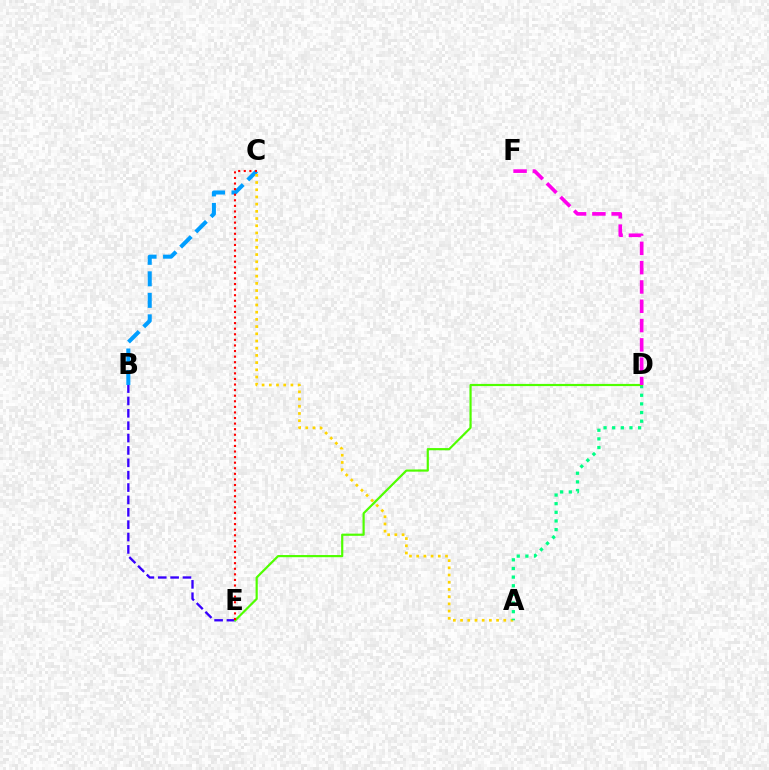{('B', 'C'): [{'color': '#009eff', 'line_style': 'dashed', 'thickness': 2.92}], ('B', 'E'): [{'color': '#3700ff', 'line_style': 'dashed', 'thickness': 1.68}], ('A', 'C'): [{'color': '#ffd500', 'line_style': 'dotted', 'thickness': 1.96}], ('A', 'D'): [{'color': '#00ff86', 'line_style': 'dotted', 'thickness': 2.35}], ('D', 'E'): [{'color': '#4fff00', 'line_style': 'solid', 'thickness': 1.57}], ('D', 'F'): [{'color': '#ff00ed', 'line_style': 'dashed', 'thickness': 2.62}], ('C', 'E'): [{'color': '#ff0000', 'line_style': 'dotted', 'thickness': 1.52}]}